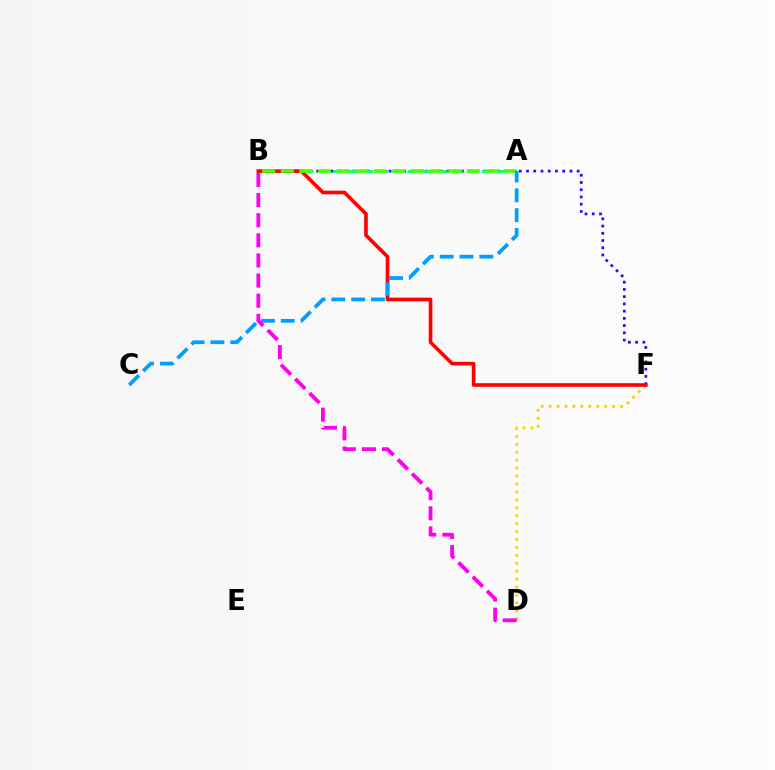{('D', 'F'): [{'color': '#ffd500', 'line_style': 'dotted', 'thickness': 2.15}], ('B', 'F'): [{'color': '#3700ff', 'line_style': 'dotted', 'thickness': 1.97}, {'color': '#ff0000', 'line_style': 'solid', 'thickness': 2.61}], ('A', 'B'): [{'color': '#00ff86', 'line_style': 'dashed', 'thickness': 2.02}, {'color': '#4fff00', 'line_style': 'dashed', 'thickness': 2.53}], ('A', 'C'): [{'color': '#009eff', 'line_style': 'dashed', 'thickness': 2.69}], ('B', 'D'): [{'color': '#ff00ed', 'line_style': 'dashed', 'thickness': 2.73}]}